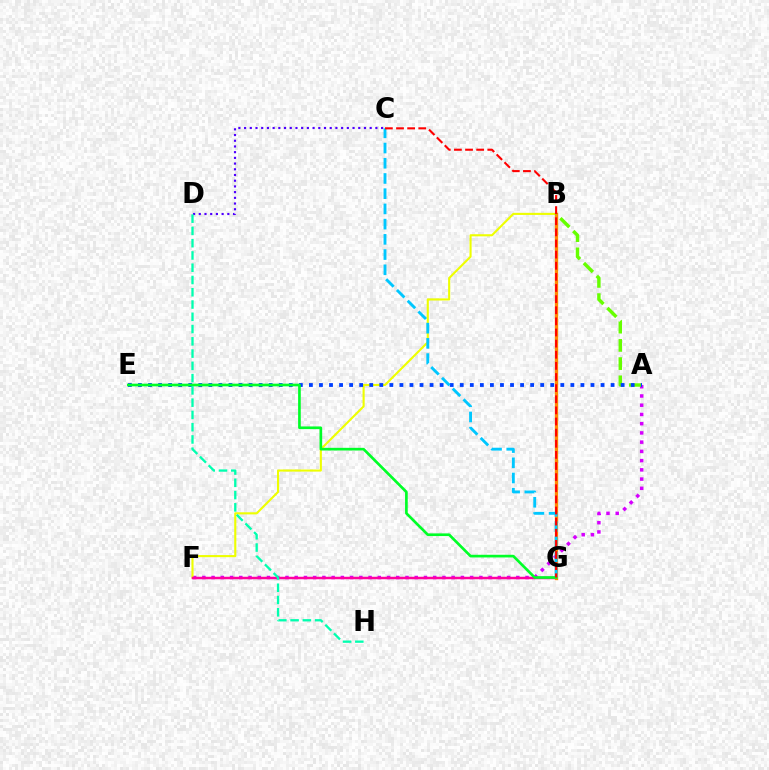{('C', 'D'): [{'color': '#4f00ff', 'line_style': 'dotted', 'thickness': 1.55}], ('A', 'F'): [{'color': '#d600ff', 'line_style': 'dotted', 'thickness': 2.51}], ('B', 'F'): [{'color': '#eeff00', 'line_style': 'solid', 'thickness': 1.52}], ('F', 'G'): [{'color': '#ff00a0', 'line_style': 'solid', 'thickness': 1.78}], ('B', 'G'): [{'color': '#ff8800', 'line_style': 'solid', 'thickness': 2.39}], ('A', 'B'): [{'color': '#66ff00', 'line_style': 'dashed', 'thickness': 2.47}], ('A', 'E'): [{'color': '#003fff', 'line_style': 'dotted', 'thickness': 2.73}], ('C', 'G'): [{'color': '#00c7ff', 'line_style': 'dashed', 'thickness': 2.07}, {'color': '#ff0000', 'line_style': 'dashed', 'thickness': 1.51}], ('E', 'G'): [{'color': '#00ff27', 'line_style': 'solid', 'thickness': 1.92}], ('D', 'H'): [{'color': '#00ffaf', 'line_style': 'dashed', 'thickness': 1.67}]}